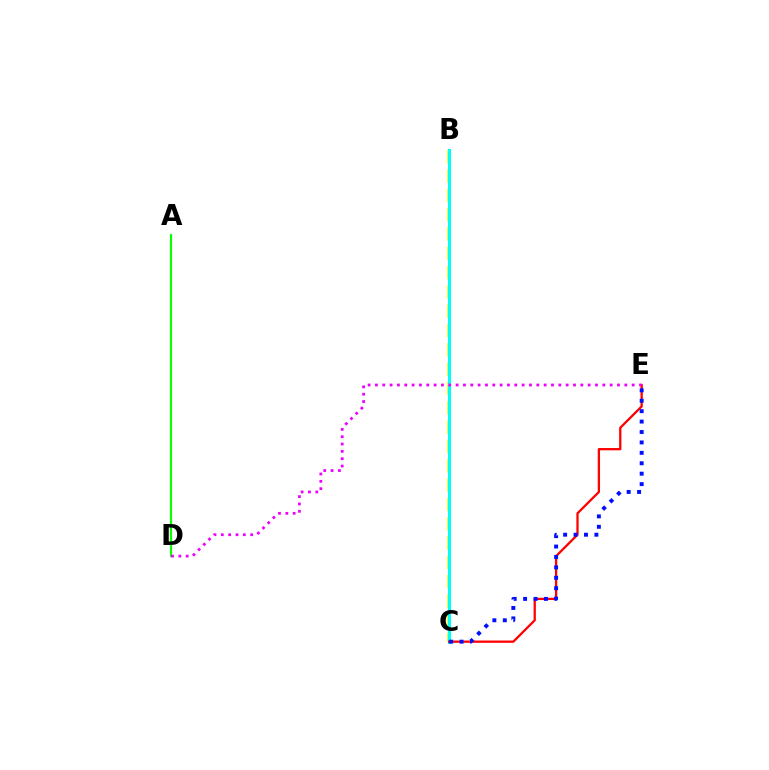{('B', 'C'): [{'color': '#fcf500', 'line_style': 'dashed', 'thickness': 2.62}, {'color': '#00fff6', 'line_style': 'solid', 'thickness': 2.17}], ('C', 'E'): [{'color': '#ff0000', 'line_style': 'solid', 'thickness': 1.64}, {'color': '#0010ff', 'line_style': 'dotted', 'thickness': 2.83}], ('A', 'D'): [{'color': '#08ff00', 'line_style': 'solid', 'thickness': 1.54}], ('D', 'E'): [{'color': '#ee00ff', 'line_style': 'dotted', 'thickness': 1.99}]}